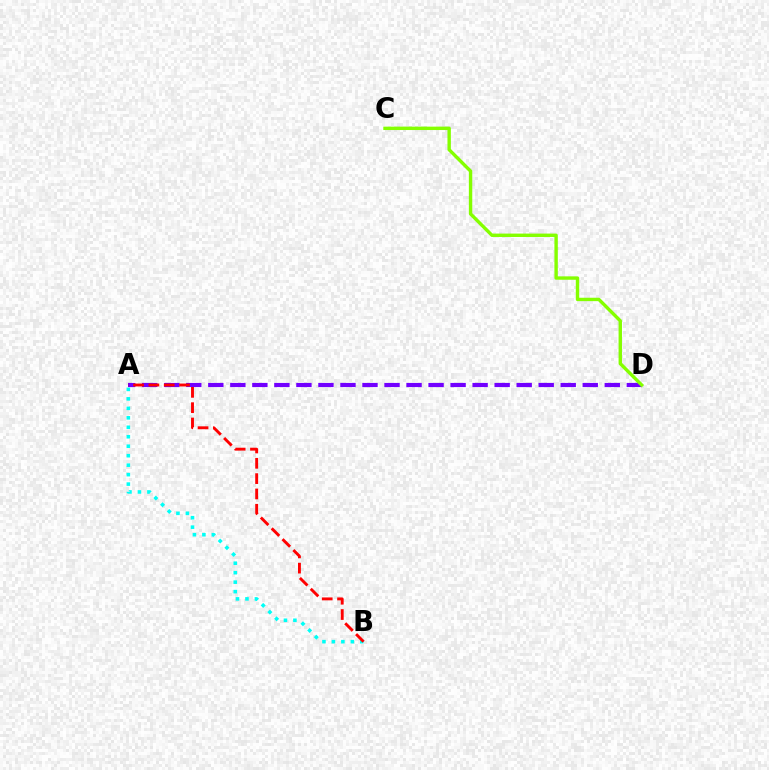{('A', 'B'): [{'color': '#00fff6', 'line_style': 'dotted', 'thickness': 2.57}, {'color': '#ff0000', 'line_style': 'dashed', 'thickness': 2.08}], ('A', 'D'): [{'color': '#7200ff', 'line_style': 'dashed', 'thickness': 2.99}], ('C', 'D'): [{'color': '#84ff00', 'line_style': 'solid', 'thickness': 2.45}]}